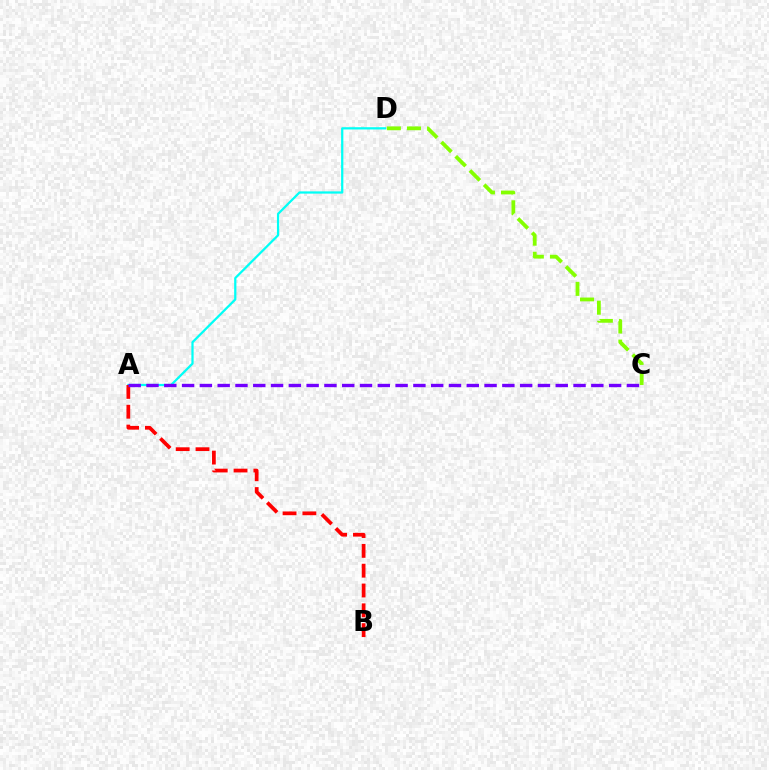{('A', 'D'): [{'color': '#00fff6', 'line_style': 'solid', 'thickness': 1.62}], ('A', 'B'): [{'color': '#ff0000', 'line_style': 'dashed', 'thickness': 2.69}], ('C', 'D'): [{'color': '#84ff00', 'line_style': 'dashed', 'thickness': 2.73}], ('A', 'C'): [{'color': '#7200ff', 'line_style': 'dashed', 'thickness': 2.42}]}